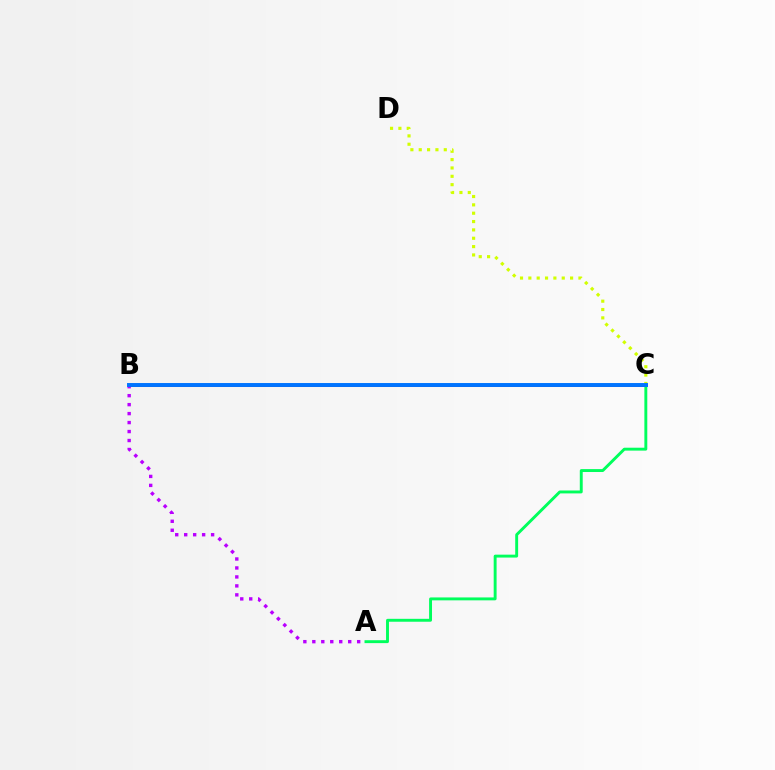{('C', 'D'): [{'color': '#d1ff00', 'line_style': 'dotted', 'thickness': 2.27}], ('B', 'C'): [{'color': '#ff0000', 'line_style': 'solid', 'thickness': 2.16}, {'color': '#0074ff', 'line_style': 'solid', 'thickness': 2.83}], ('A', 'C'): [{'color': '#00ff5c', 'line_style': 'solid', 'thickness': 2.1}], ('A', 'B'): [{'color': '#b900ff', 'line_style': 'dotted', 'thickness': 2.44}]}